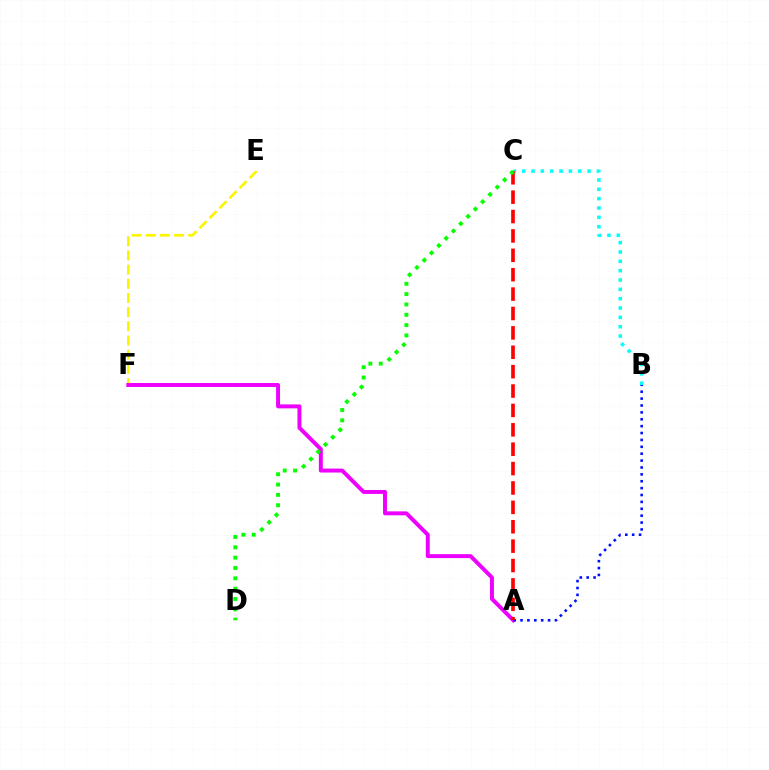{('E', 'F'): [{'color': '#fcf500', 'line_style': 'dashed', 'thickness': 1.93}], ('B', 'C'): [{'color': '#00fff6', 'line_style': 'dotted', 'thickness': 2.54}], ('A', 'F'): [{'color': '#ee00ff', 'line_style': 'solid', 'thickness': 2.84}], ('A', 'B'): [{'color': '#0010ff', 'line_style': 'dotted', 'thickness': 1.87}], ('A', 'C'): [{'color': '#ff0000', 'line_style': 'dashed', 'thickness': 2.63}], ('C', 'D'): [{'color': '#08ff00', 'line_style': 'dotted', 'thickness': 2.81}]}